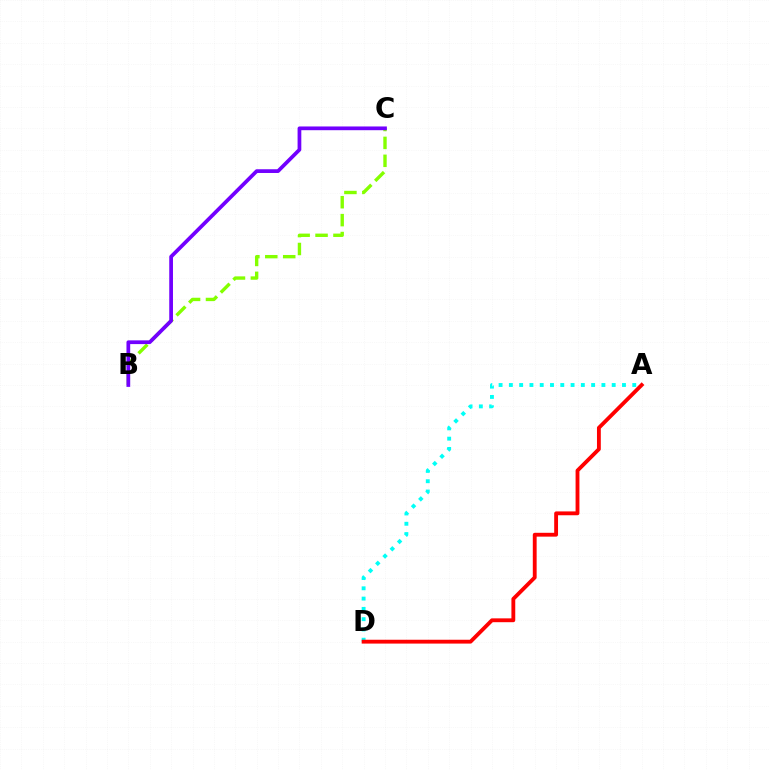{('B', 'C'): [{'color': '#84ff00', 'line_style': 'dashed', 'thickness': 2.43}, {'color': '#7200ff', 'line_style': 'solid', 'thickness': 2.69}], ('A', 'D'): [{'color': '#00fff6', 'line_style': 'dotted', 'thickness': 2.79}, {'color': '#ff0000', 'line_style': 'solid', 'thickness': 2.76}]}